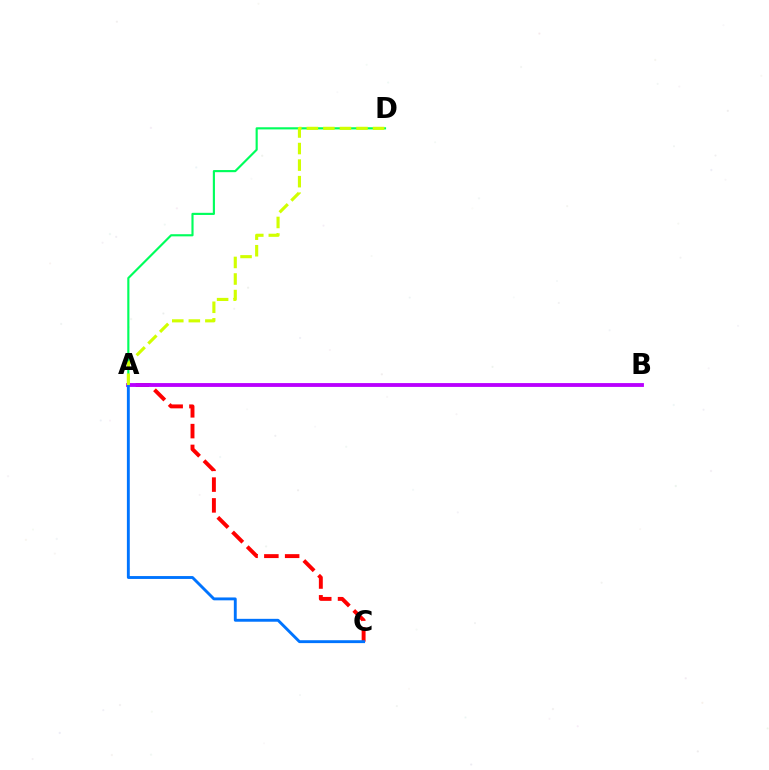{('A', 'C'): [{'color': '#ff0000', 'line_style': 'dashed', 'thickness': 2.82}, {'color': '#0074ff', 'line_style': 'solid', 'thickness': 2.07}], ('A', 'B'): [{'color': '#b900ff', 'line_style': 'solid', 'thickness': 2.76}], ('A', 'D'): [{'color': '#00ff5c', 'line_style': 'solid', 'thickness': 1.55}, {'color': '#d1ff00', 'line_style': 'dashed', 'thickness': 2.25}]}